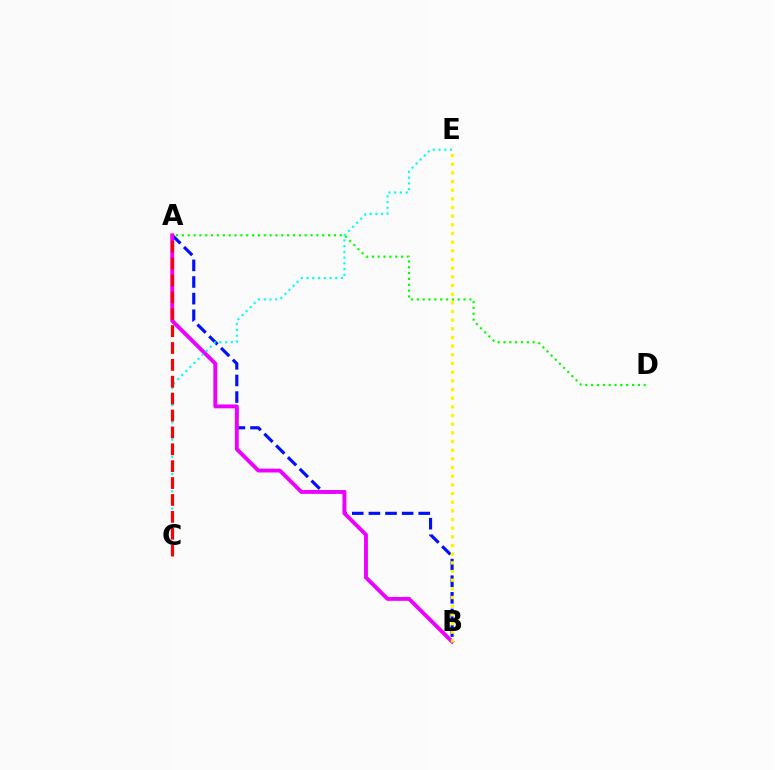{('A', 'B'): [{'color': '#0010ff', 'line_style': 'dashed', 'thickness': 2.26}, {'color': '#ee00ff', 'line_style': 'solid', 'thickness': 2.79}], ('A', 'D'): [{'color': '#08ff00', 'line_style': 'dotted', 'thickness': 1.59}], ('B', 'E'): [{'color': '#fcf500', 'line_style': 'dotted', 'thickness': 2.35}], ('C', 'E'): [{'color': '#00fff6', 'line_style': 'dotted', 'thickness': 1.56}], ('A', 'C'): [{'color': '#ff0000', 'line_style': 'dashed', 'thickness': 2.29}]}